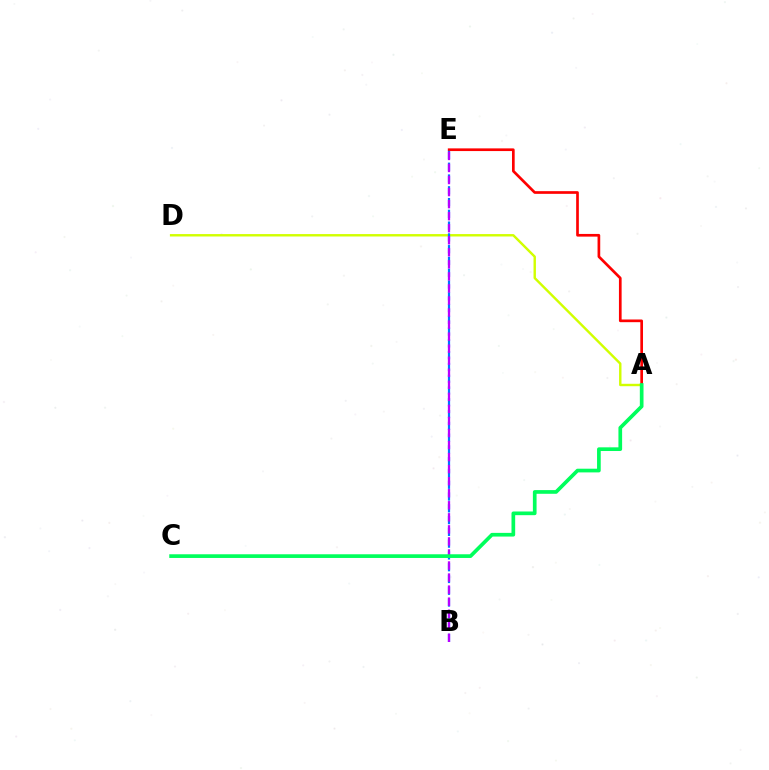{('A', 'D'): [{'color': '#d1ff00', 'line_style': 'solid', 'thickness': 1.74}], ('A', 'E'): [{'color': '#ff0000', 'line_style': 'solid', 'thickness': 1.93}], ('B', 'E'): [{'color': '#0074ff', 'line_style': 'dashed', 'thickness': 1.6}, {'color': '#b900ff', 'line_style': 'dashed', 'thickness': 1.64}], ('A', 'C'): [{'color': '#00ff5c', 'line_style': 'solid', 'thickness': 2.65}]}